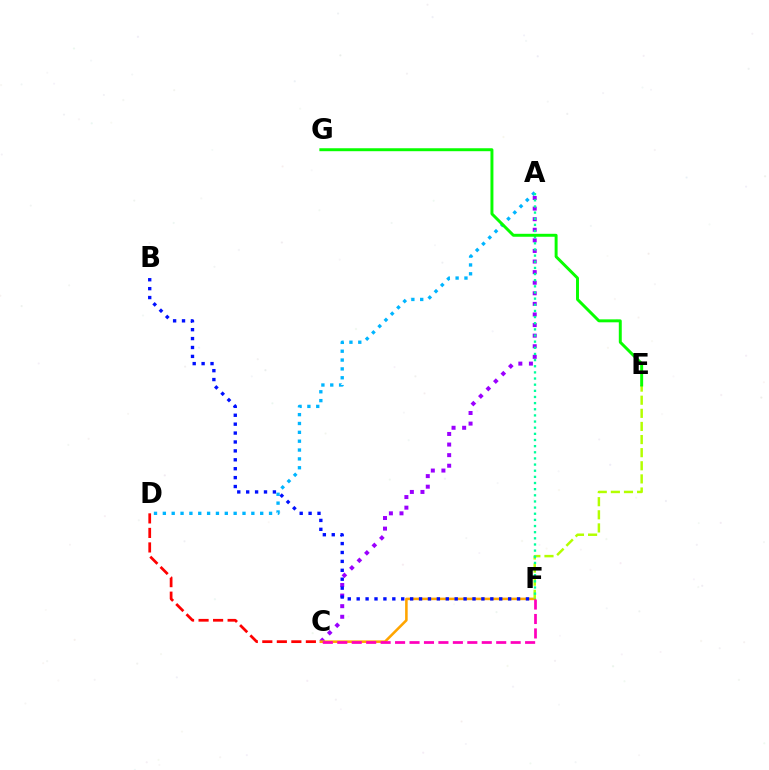{('C', 'D'): [{'color': '#ff0000', 'line_style': 'dashed', 'thickness': 1.97}], ('A', 'C'): [{'color': '#9b00ff', 'line_style': 'dotted', 'thickness': 2.88}], ('C', 'F'): [{'color': '#ffa500', 'line_style': 'solid', 'thickness': 1.84}, {'color': '#ff00bd', 'line_style': 'dashed', 'thickness': 1.96}], ('A', 'D'): [{'color': '#00b5ff', 'line_style': 'dotted', 'thickness': 2.4}], ('E', 'F'): [{'color': '#b3ff00', 'line_style': 'dashed', 'thickness': 1.78}], ('A', 'F'): [{'color': '#00ff9d', 'line_style': 'dotted', 'thickness': 1.67}], ('E', 'G'): [{'color': '#08ff00', 'line_style': 'solid', 'thickness': 2.13}], ('B', 'F'): [{'color': '#0010ff', 'line_style': 'dotted', 'thickness': 2.42}]}